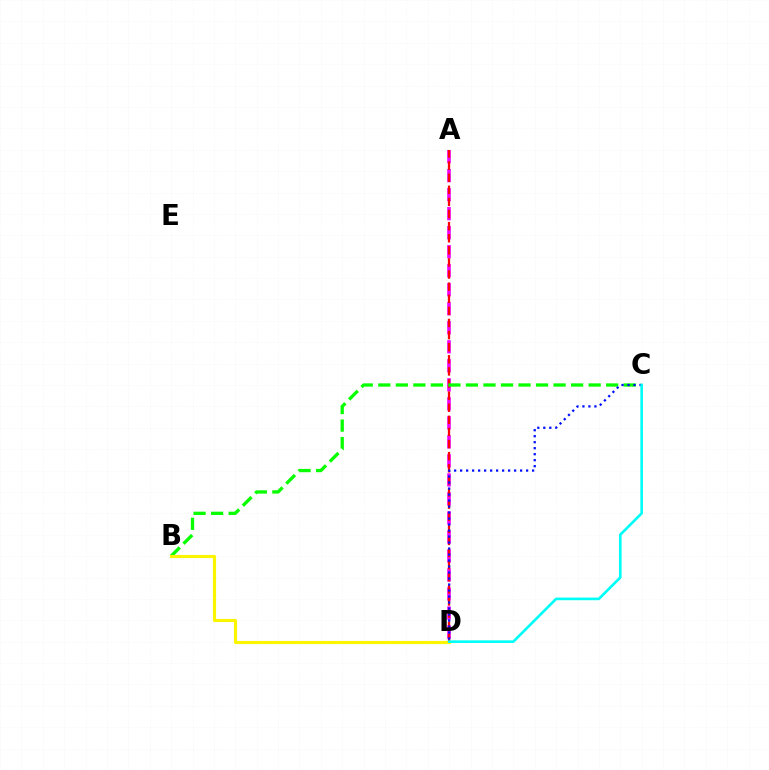{('A', 'D'): [{'color': '#ee00ff', 'line_style': 'dashed', 'thickness': 2.58}, {'color': '#ff0000', 'line_style': 'dashed', 'thickness': 1.64}], ('B', 'C'): [{'color': '#08ff00', 'line_style': 'dashed', 'thickness': 2.38}], ('C', 'D'): [{'color': '#0010ff', 'line_style': 'dotted', 'thickness': 1.63}, {'color': '#00fff6', 'line_style': 'solid', 'thickness': 1.91}], ('B', 'D'): [{'color': '#fcf500', 'line_style': 'solid', 'thickness': 2.26}]}